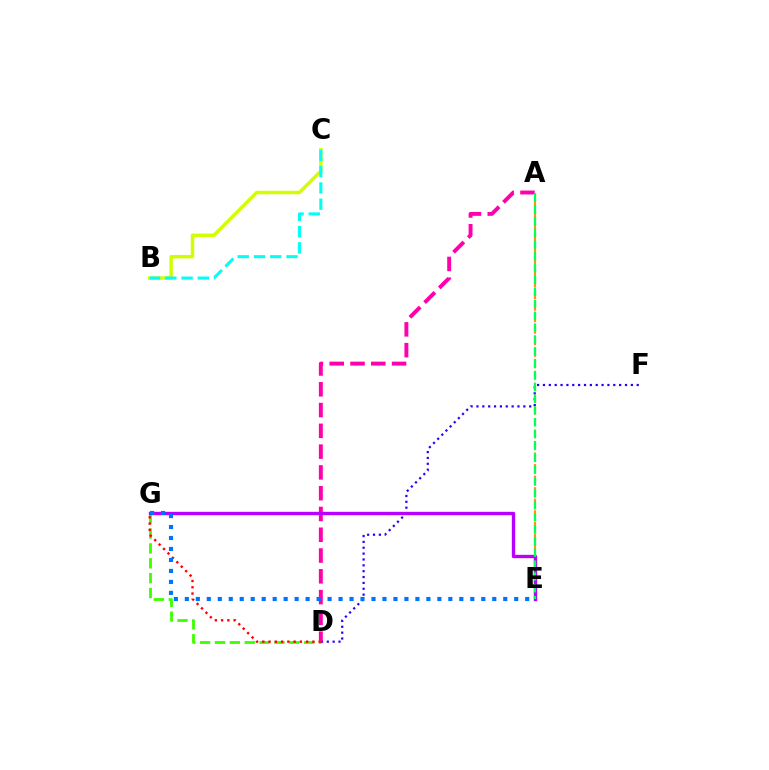{('A', 'E'): [{'color': '#ff9400', 'line_style': 'dashed', 'thickness': 1.57}, {'color': '#00ff5c', 'line_style': 'dashed', 'thickness': 1.61}], ('D', 'G'): [{'color': '#3dff00', 'line_style': 'dashed', 'thickness': 2.02}, {'color': '#ff0000', 'line_style': 'dotted', 'thickness': 1.7}], ('D', 'F'): [{'color': '#2500ff', 'line_style': 'dotted', 'thickness': 1.59}], ('A', 'D'): [{'color': '#ff00ac', 'line_style': 'dashed', 'thickness': 2.82}], ('E', 'G'): [{'color': '#b900ff', 'line_style': 'solid', 'thickness': 2.42}, {'color': '#0074ff', 'line_style': 'dotted', 'thickness': 2.98}], ('B', 'C'): [{'color': '#d1ff00', 'line_style': 'solid', 'thickness': 2.49}, {'color': '#00fff6', 'line_style': 'dashed', 'thickness': 2.21}]}